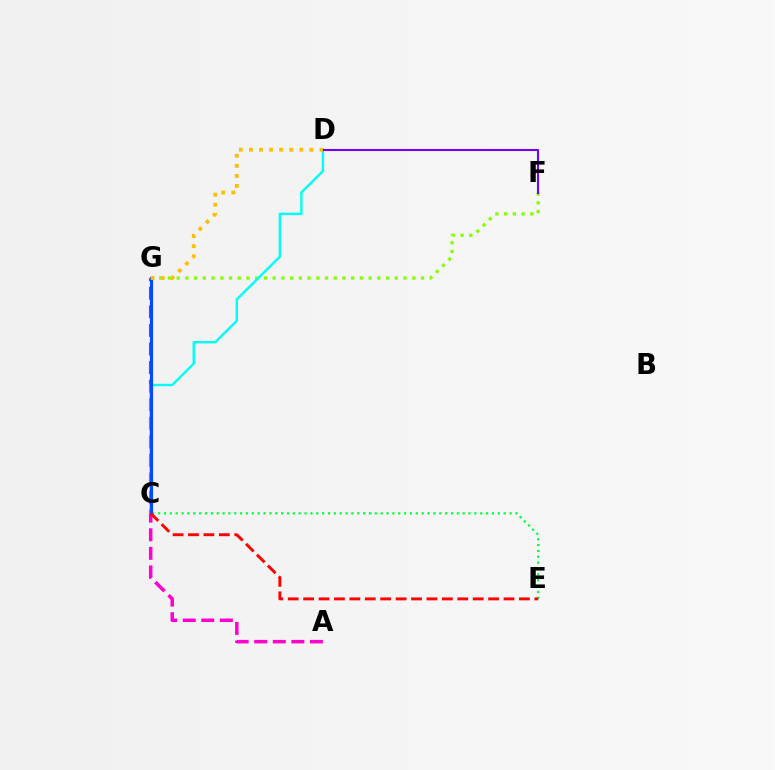{('A', 'G'): [{'color': '#ff00cf', 'line_style': 'dashed', 'thickness': 2.52}], ('C', 'E'): [{'color': '#00ff39', 'line_style': 'dotted', 'thickness': 1.59}, {'color': '#ff0000', 'line_style': 'dashed', 'thickness': 2.09}], ('F', 'G'): [{'color': '#84ff00', 'line_style': 'dotted', 'thickness': 2.37}], ('C', 'D'): [{'color': '#00fff6', 'line_style': 'solid', 'thickness': 1.75}], ('D', 'F'): [{'color': '#7200ff', 'line_style': 'solid', 'thickness': 1.5}], ('C', 'G'): [{'color': '#004bff', 'line_style': 'solid', 'thickness': 2.27}], ('D', 'G'): [{'color': '#ffbd00', 'line_style': 'dotted', 'thickness': 2.74}]}